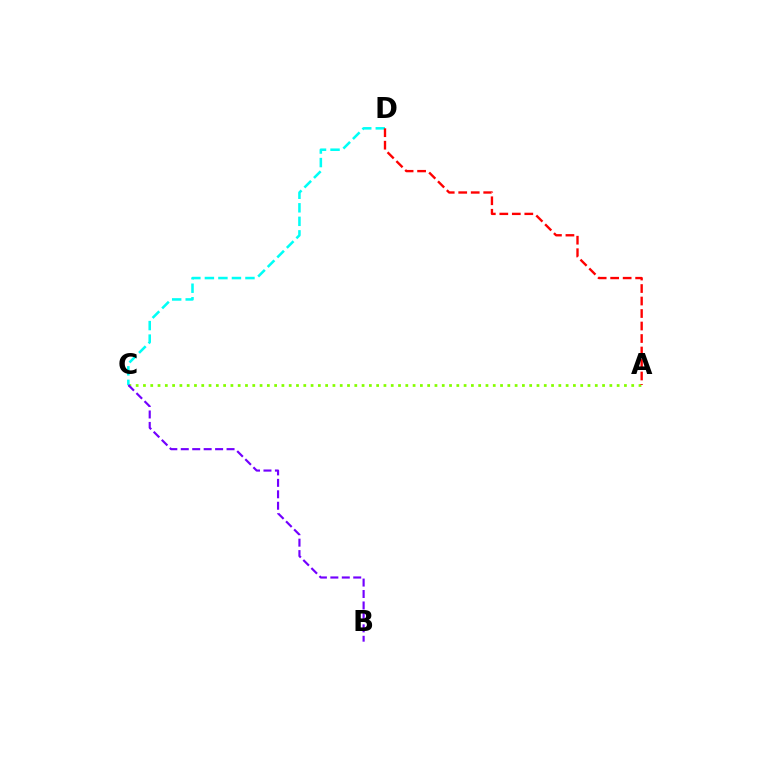{('A', 'C'): [{'color': '#84ff00', 'line_style': 'dotted', 'thickness': 1.98}], ('C', 'D'): [{'color': '#00fff6', 'line_style': 'dashed', 'thickness': 1.84}], ('B', 'C'): [{'color': '#7200ff', 'line_style': 'dashed', 'thickness': 1.55}], ('A', 'D'): [{'color': '#ff0000', 'line_style': 'dashed', 'thickness': 1.7}]}